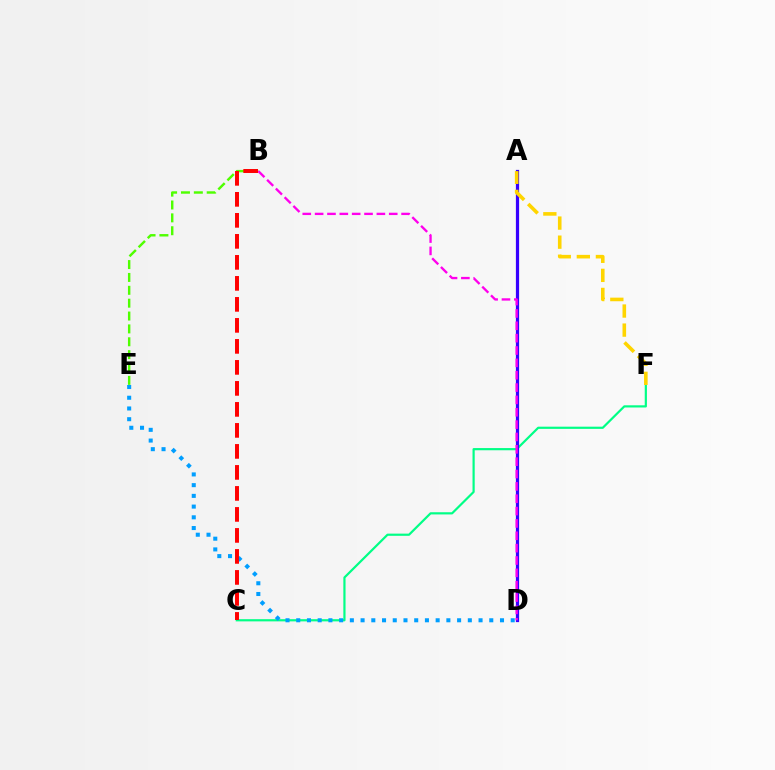{('B', 'E'): [{'color': '#4fff00', 'line_style': 'dashed', 'thickness': 1.75}], ('C', 'F'): [{'color': '#00ff86', 'line_style': 'solid', 'thickness': 1.58}], ('A', 'D'): [{'color': '#3700ff', 'line_style': 'solid', 'thickness': 2.32}], ('B', 'D'): [{'color': '#ff00ed', 'line_style': 'dashed', 'thickness': 1.68}], ('D', 'E'): [{'color': '#009eff', 'line_style': 'dotted', 'thickness': 2.91}], ('A', 'F'): [{'color': '#ffd500', 'line_style': 'dashed', 'thickness': 2.59}], ('B', 'C'): [{'color': '#ff0000', 'line_style': 'dashed', 'thickness': 2.85}]}